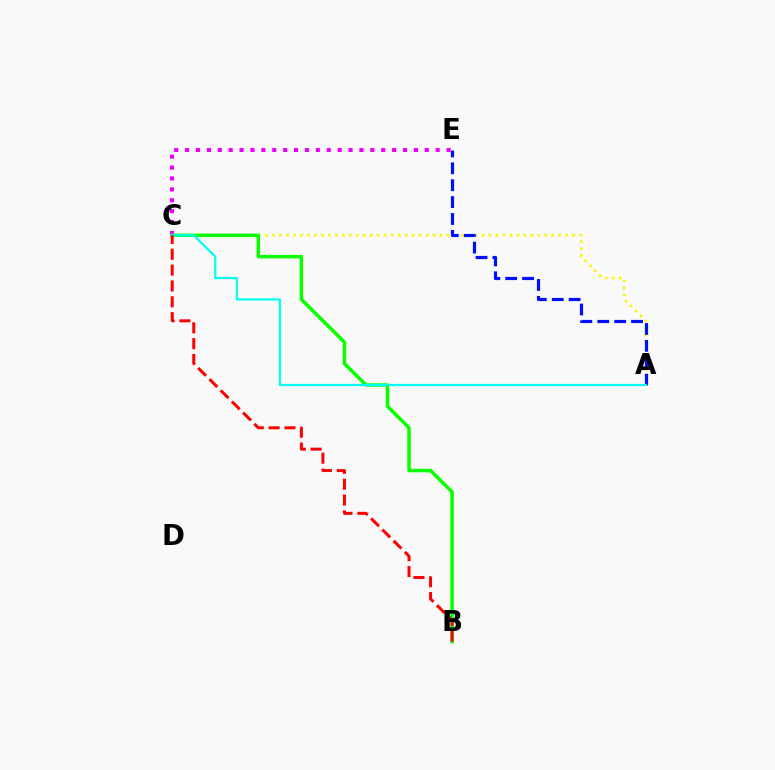{('A', 'C'): [{'color': '#fcf500', 'line_style': 'dotted', 'thickness': 1.9}, {'color': '#00fff6', 'line_style': 'solid', 'thickness': 1.59}], ('C', 'E'): [{'color': '#ee00ff', 'line_style': 'dotted', 'thickness': 2.96}], ('B', 'C'): [{'color': '#08ff00', 'line_style': 'solid', 'thickness': 2.52}, {'color': '#ff0000', 'line_style': 'dashed', 'thickness': 2.15}], ('A', 'E'): [{'color': '#0010ff', 'line_style': 'dashed', 'thickness': 2.29}]}